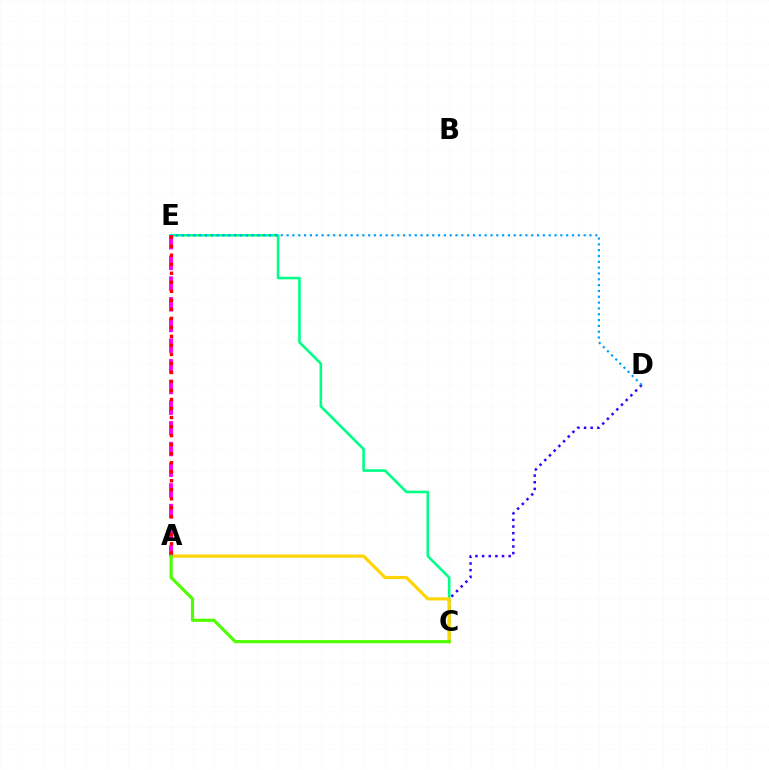{('C', 'E'): [{'color': '#00ff86', 'line_style': 'solid', 'thickness': 1.87}], ('C', 'D'): [{'color': '#3700ff', 'line_style': 'dotted', 'thickness': 1.81}], ('A', 'C'): [{'color': '#ffd500', 'line_style': 'solid', 'thickness': 2.25}, {'color': '#4fff00', 'line_style': 'solid', 'thickness': 2.26}], ('A', 'E'): [{'color': '#ff00ed', 'line_style': 'dashed', 'thickness': 2.81}, {'color': '#ff0000', 'line_style': 'dotted', 'thickness': 2.45}], ('D', 'E'): [{'color': '#009eff', 'line_style': 'dotted', 'thickness': 1.58}]}